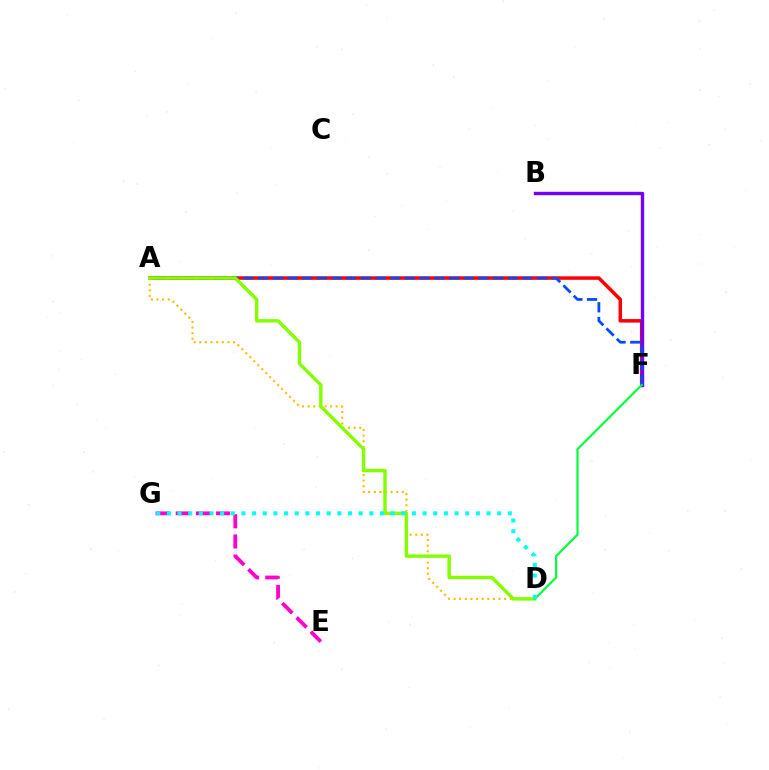{('E', 'G'): [{'color': '#ff00cf', 'line_style': 'dashed', 'thickness': 2.74}], ('A', 'F'): [{'color': '#ff0000', 'line_style': 'solid', 'thickness': 2.53}, {'color': '#004bff', 'line_style': 'dashed', 'thickness': 2.0}], ('B', 'F'): [{'color': '#7200ff', 'line_style': 'solid', 'thickness': 2.45}], ('A', 'D'): [{'color': '#ffbd00', 'line_style': 'dotted', 'thickness': 1.53}, {'color': '#84ff00', 'line_style': 'solid', 'thickness': 2.47}], ('D', 'F'): [{'color': '#00ff39', 'line_style': 'solid', 'thickness': 1.57}], ('D', 'G'): [{'color': '#00fff6', 'line_style': 'dotted', 'thickness': 2.89}]}